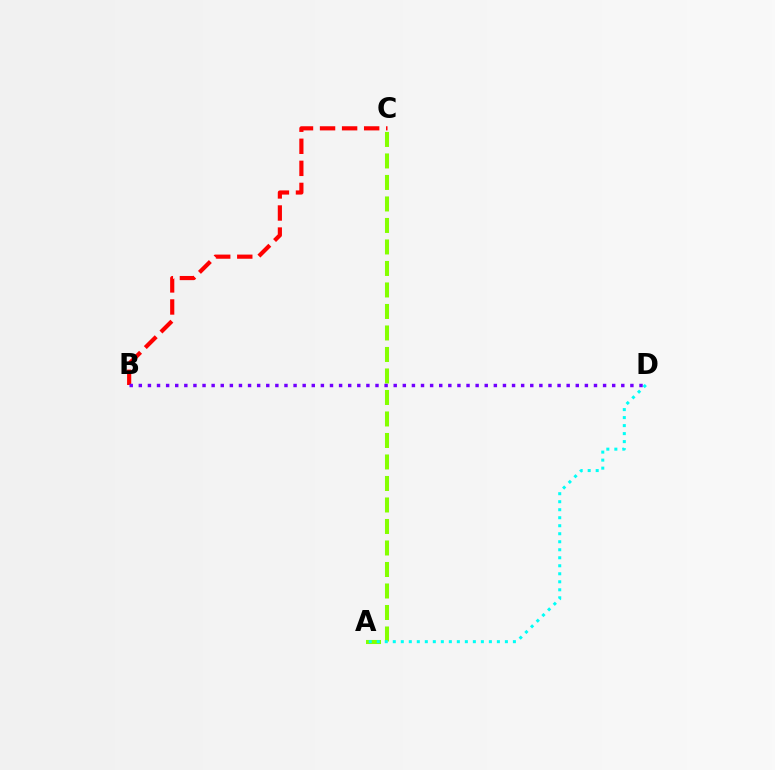{('A', 'C'): [{'color': '#84ff00', 'line_style': 'dashed', 'thickness': 2.92}], ('B', 'C'): [{'color': '#ff0000', 'line_style': 'dashed', 'thickness': 3.0}], ('A', 'D'): [{'color': '#00fff6', 'line_style': 'dotted', 'thickness': 2.18}], ('B', 'D'): [{'color': '#7200ff', 'line_style': 'dotted', 'thickness': 2.47}]}